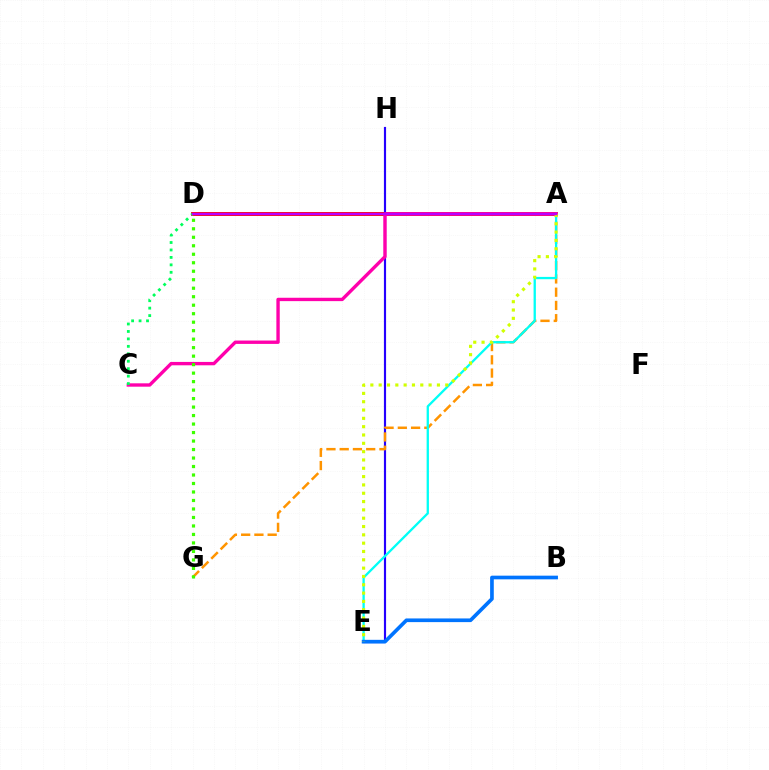{('A', 'D'): [{'color': '#ff0000', 'line_style': 'solid', 'thickness': 2.79}, {'color': '#b900ff', 'line_style': 'solid', 'thickness': 1.73}], ('E', 'H'): [{'color': '#2500ff', 'line_style': 'solid', 'thickness': 1.55}], ('A', 'G'): [{'color': '#ff9400', 'line_style': 'dashed', 'thickness': 1.8}], ('A', 'E'): [{'color': '#00fff6', 'line_style': 'solid', 'thickness': 1.66}, {'color': '#d1ff00', 'line_style': 'dotted', 'thickness': 2.26}], ('A', 'C'): [{'color': '#ff00ac', 'line_style': 'solid', 'thickness': 2.42}], ('B', 'E'): [{'color': '#0074ff', 'line_style': 'solid', 'thickness': 2.64}], ('D', 'G'): [{'color': '#3dff00', 'line_style': 'dotted', 'thickness': 2.31}], ('C', 'D'): [{'color': '#00ff5c', 'line_style': 'dotted', 'thickness': 2.02}]}